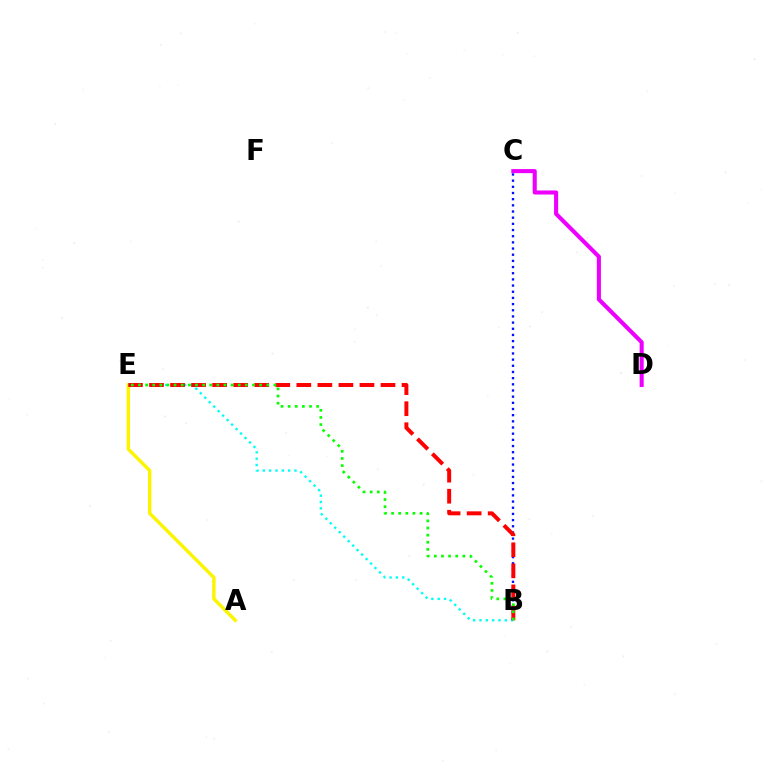{('C', 'D'): [{'color': '#ee00ff', 'line_style': 'solid', 'thickness': 2.93}], ('A', 'E'): [{'color': '#fcf500', 'line_style': 'solid', 'thickness': 2.47}], ('B', 'C'): [{'color': '#0010ff', 'line_style': 'dotted', 'thickness': 1.68}], ('B', 'E'): [{'color': '#00fff6', 'line_style': 'dotted', 'thickness': 1.72}, {'color': '#ff0000', 'line_style': 'dashed', 'thickness': 2.86}, {'color': '#08ff00', 'line_style': 'dotted', 'thickness': 1.94}]}